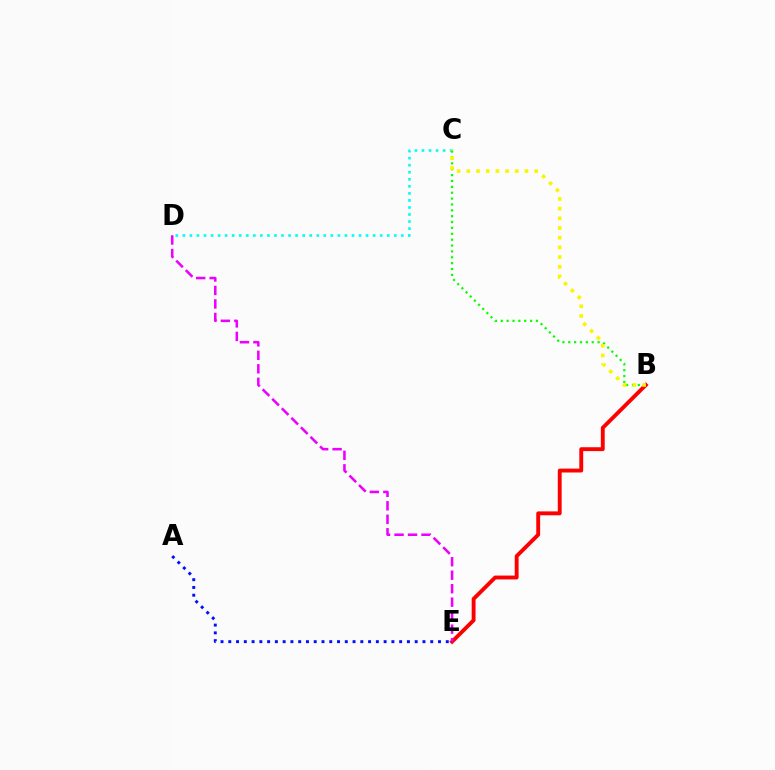{('B', 'E'): [{'color': '#ff0000', 'line_style': 'solid', 'thickness': 2.79}], ('C', 'D'): [{'color': '#00fff6', 'line_style': 'dotted', 'thickness': 1.91}], ('B', 'C'): [{'color': '#08ff00', 'line_style': 'dotted', 'thickness': 1.6}, {'color': '#fcf500', 'line_style': 'dotted', 'thickness': 2.63}], ('A', 'E'): [{'color': '#0010ff', 'line_style': 'dotted', 'thickness': 2.11}], ('D', 'E'): [{'color': '#ee00ff', 'line_style': 'dashed', 'thickness': 1.83}]}